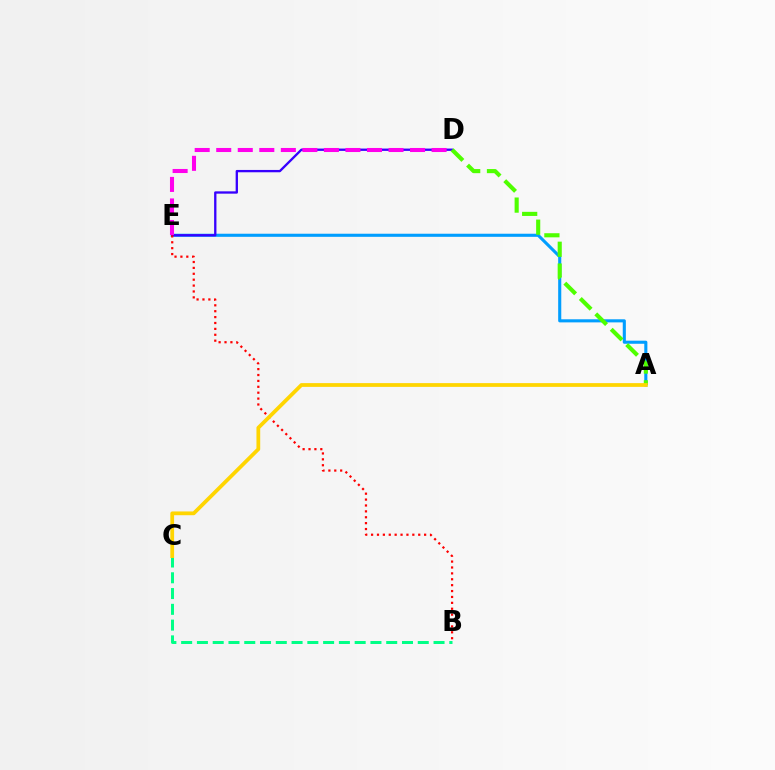{('A', 'E'): [{'color': '#009eff', 'line_style': 'solid', 'thickness': 2.23}], ('D', 'E'): [{'color': '#3700ff', 'line_style': 'solid', 'thickness': 1.67}, {'color': '#ff00ed', 'line_style': 'dashed', 'thickness': 2.93}], ('A', 'D'): [{'color': '#4fff00', 'line_style': 'dashed', 'thickness': 2.96}], ('B', 'E'): [{'color': '#ff0000', 'line_style': 'dotted', 'thickness': 1.6}], ('B', 'C'): [{'color': '#00ff86', 'line_style': 'dashed', 'thickness': 2.14}], ('A', 'C'): [{'color': '#ffd500', 'line_style': 'solid', 'thickness': 2.71}]}